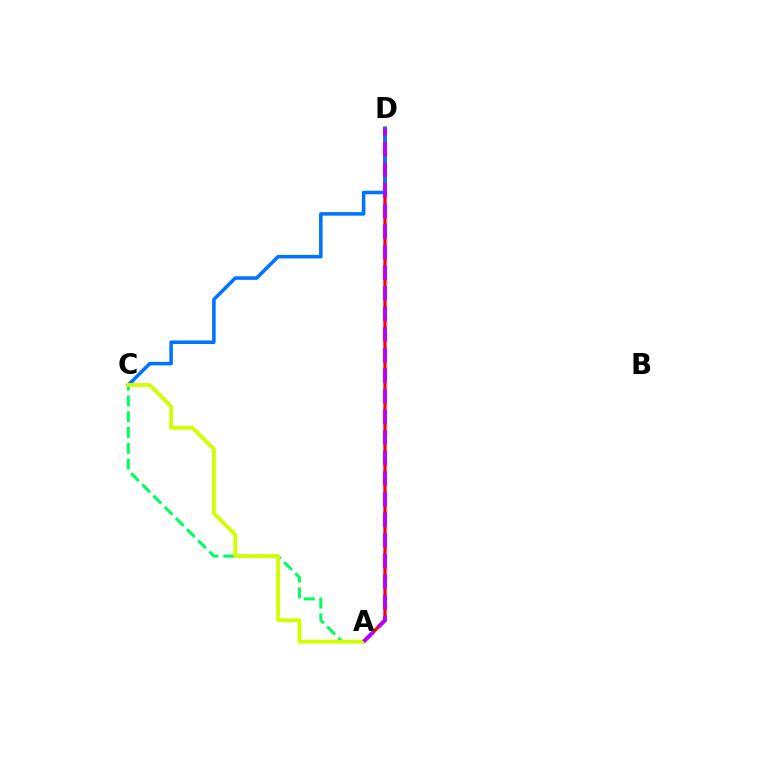{('A', 'D'): [{'color': '#ff0000', 'line_style': 'solid', 'thickness': 2.37}, {'color': '#b900ff', 'line_style': 'dashed', 'thickness': 2.8}], ('A', 'C'): [{'color': '#00ff5c', 'line_style': 'dashed', 'thickness': 2.15}, {'color': '#d1ff00', 'line_style': 'solid', 'thickness': 2.75}], ('C', 'D'): [{'color': '#0074ff', 'line_style': 'solid', 'thickness': 2.56}]}